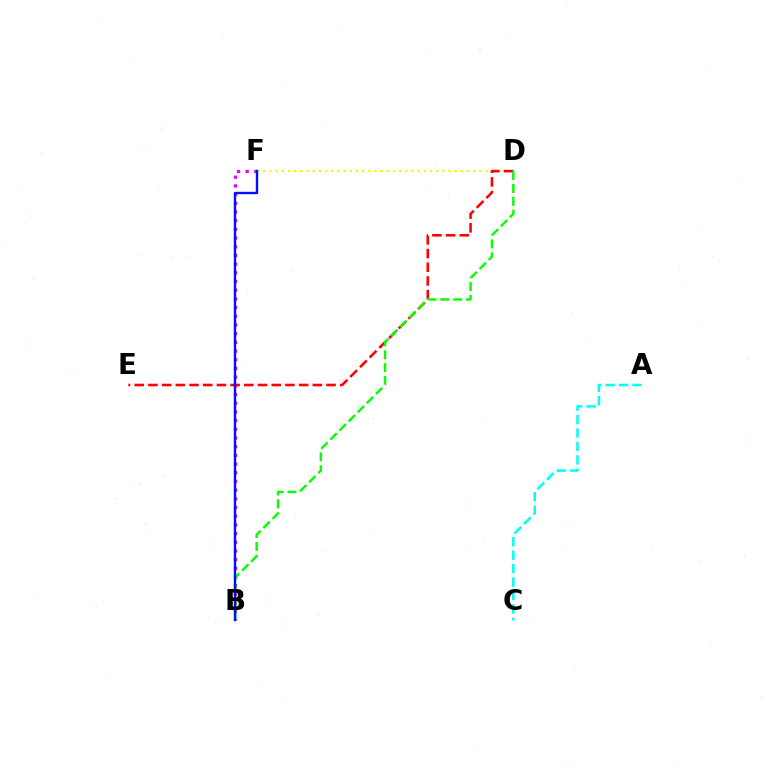{('D', 'F'): [{'color': '#fcf500', 'line_style': 'dotted', 'thickness': 1.68}], ('A', 'C'): [{'color': '#00fff6', 'line_style': 'dashed', 'thickness': 1.83}], ('B', 'F'): [{'color': '#ee00ff', 'line_style': 'dotted', 'thickness': 2.36}, {'color': '#0010ff', 'line_style': 'solid', 'thickness': 1.72}], ('D', 'E'): [{'color': '#ff0000', 'line_style': 'dashed', 'thickness': 1.86}], ('B', 'D'): [{'color': '#08ff00', 'line_style': 'dashed', 'thickness': 1.75}]}